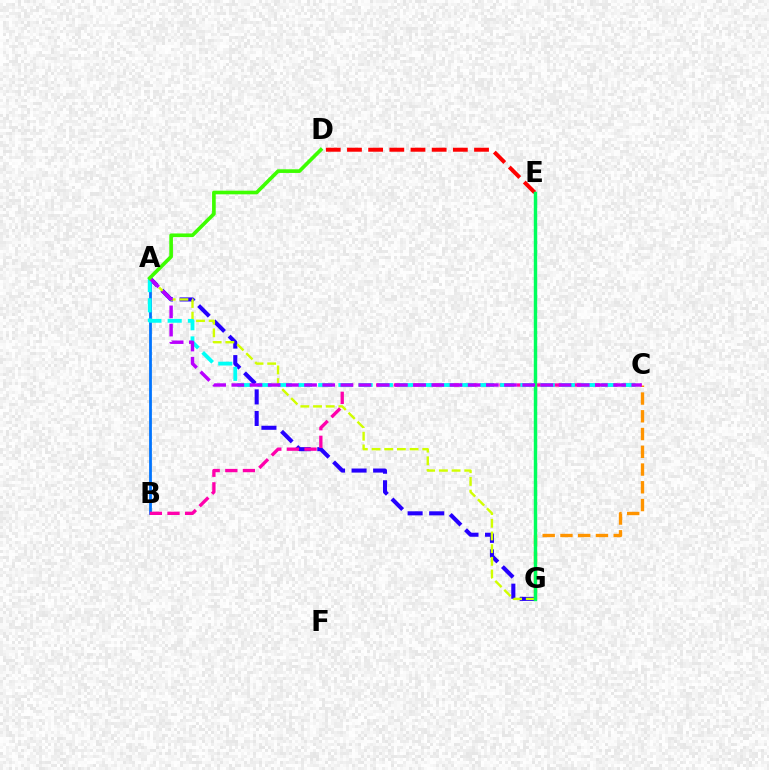{('A', 'G'): [{'color': '#2500ff', 'line_style': 'dashed', 'thickness': 2.93}, {'color': '#d1ff00', 'line_style': 'dashed', 'thickness': 1.72}], ('D', 'E'): [{'color': '#ff0000', 'line_style': 'dashed', 'thickness': 2.88}], ('A', 'B'): [{'color': '#0074ff', 'line_style': 'solid', 'thickness': 2.01}], ('C', 'G'): [{'color': '#ff9400', 'line_style': 'dashed', 'thickness': 2.41}], ('B', 'C'): [{'color': '#ff00ac', 'line_style': 'dashed', 'thickness': 2.39}], ('E', 'G'): [{'color': '#00ff5c', 'line_style': 'solid', 'thickness': 2.47}], ('A', 'C'): [{'color': '#00fff6', 'line_style': 'dashed', 'thickness': 2.75}, {'color': '#b900ff', 'line_style': 'dashed', 'thickness': 2.47}], ('A', 'D'): [{'color': '#3dff00', 'line_style': 'solid', 'thickness': 2.63}]}